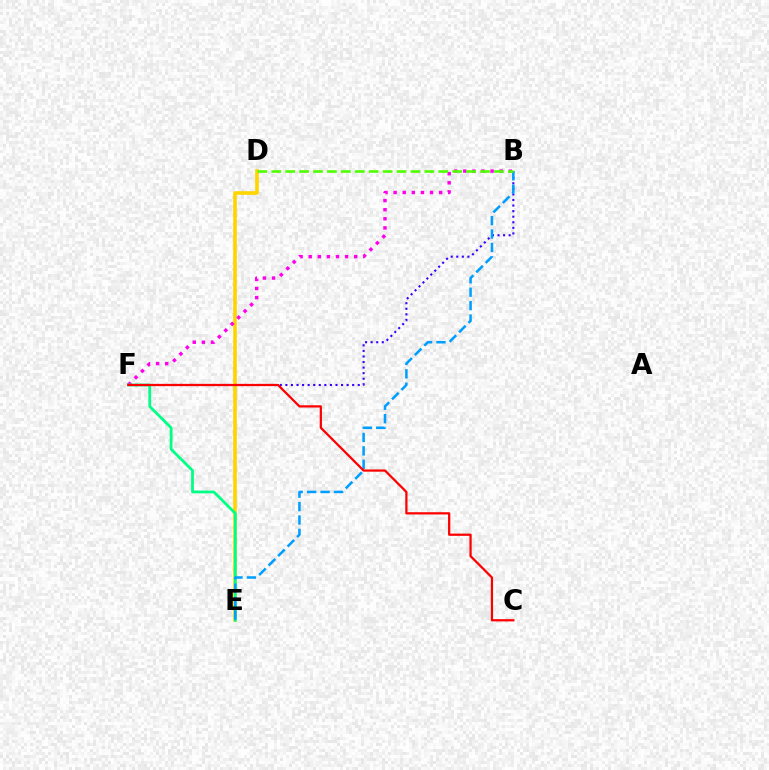{('D', 'E'): [{'color': '#ffd500', 'line_style': 'solid', 'thickness': 2.61}], ('B', 'F'): [{'color': '#ff00ed', 'line_style': 'dotted', 'thickness': 2.47}, {'color': '#3700ff', 'line_style': 'dotted', 'thickness': 1.51}], ('E', 'F'): [{'color': '#00ff86', 'line_style': 'solid', 'thickness': 2.0}], ('B', 'E'): [{'color': '#009eff', 'line_style': 'dashed', 'thickness': 1.82}], ('B', 'D'): [{'color': '#4fff00', 'line_style': 'dashed', 'thickness': 1.89}], ('C', 'F'): [{'color': '#ff0000', 'line_style': 'solid', 'thickness': 1.62}]}